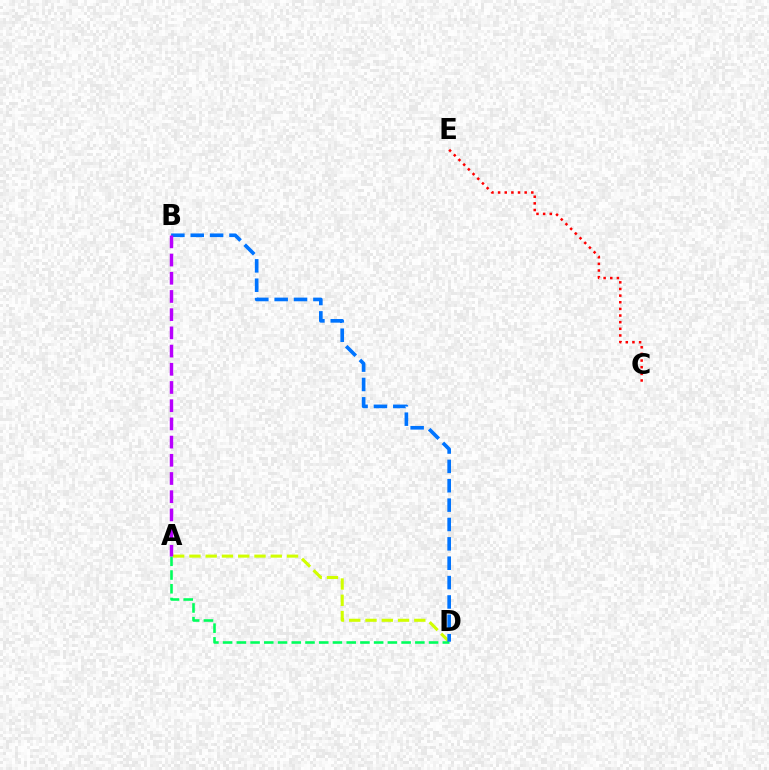{('A', 'D'): [{'color': '#d1ff00', 'line_style': 'dashed', 'thickness': 2.21}, {'color': '#00ff5c', 'line_style': 'dashed', 'thickness': 1.87}], ('B', 'D'): [{'color': '#0074ff', 'line_style': 'dashed', 'thickness': 2.63}], ('C', 'E'): [{'color': '#ff0000', 'line_style': 'dotted', 'thickness': 1.8}], ('A', 'B'): [{'color': '#b900ff', 'line_style': 'dashed', 'thickness': 2.47}]}